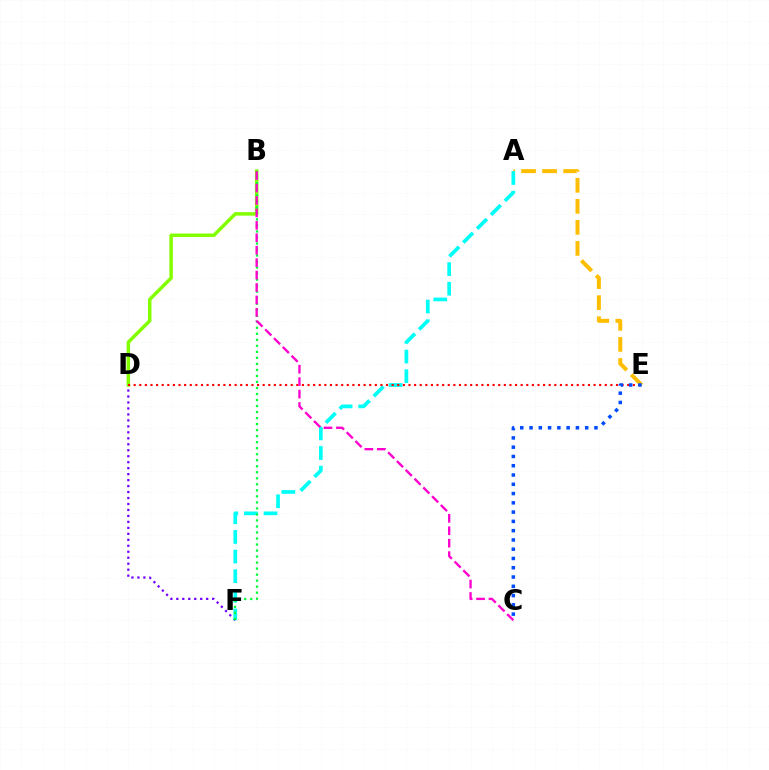{('A', 'E'): [{'color': '#ffbd00', 'line_style': 'dashed', 'thickness': 2.86}], ('D', 'F'): [{'color': '#7200ff', 'line_style': 'dotted', 'thickness': 1.62}], ('B', 'D'): [{'color': '#84ff00', 'line_style': 'solid', 'thickness': 2.52}], ('A', 'F'): [{'color': '#00fff6', 'line_style': 'dashed', 'thickness': 2.67}], ('B', 'F'): [{'color': '#00ff39', 'line_style': 'dotted', 'thickness': 1.64}], ('D', 'E'): [{'color': '#ff0000', 'line_style': 'dotted', 'thickness': 1.52}], ('C', 'E'): [{'color': '#004bff', 'line_style': 'dotted', 'thickness': 2.52}], ('B', 'C'): [{'color': '#ff00cf', 'line_style': 'dashed', 'thickness': 1.69}]}